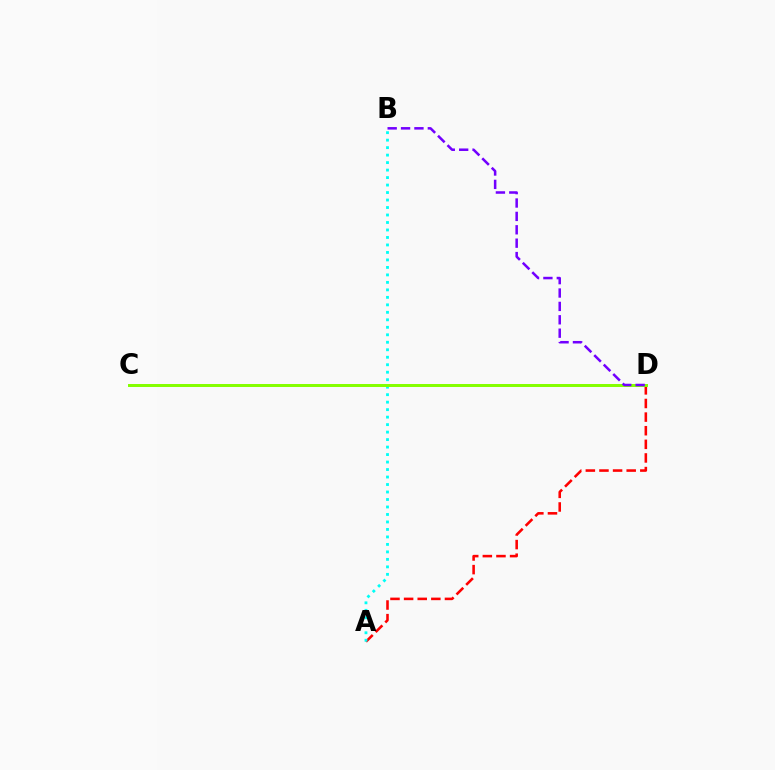{('A', 'D'): [{'color': '#ff0000', 'line_style': 'dashed', 'thickness': 1.85}], ('A', 'B'): [{'color': '#00fff6', 'line_style': 'dotted', 'thickness': 2.03}], ('C', 'D'): [{'color': '#84ff00', 'line_style': 'solid', 'thickness': 2.14}], ('B', 'D'): [{'color': '#7200ff', 'line_style': 'dashed', 'thickness': 1.82}]}